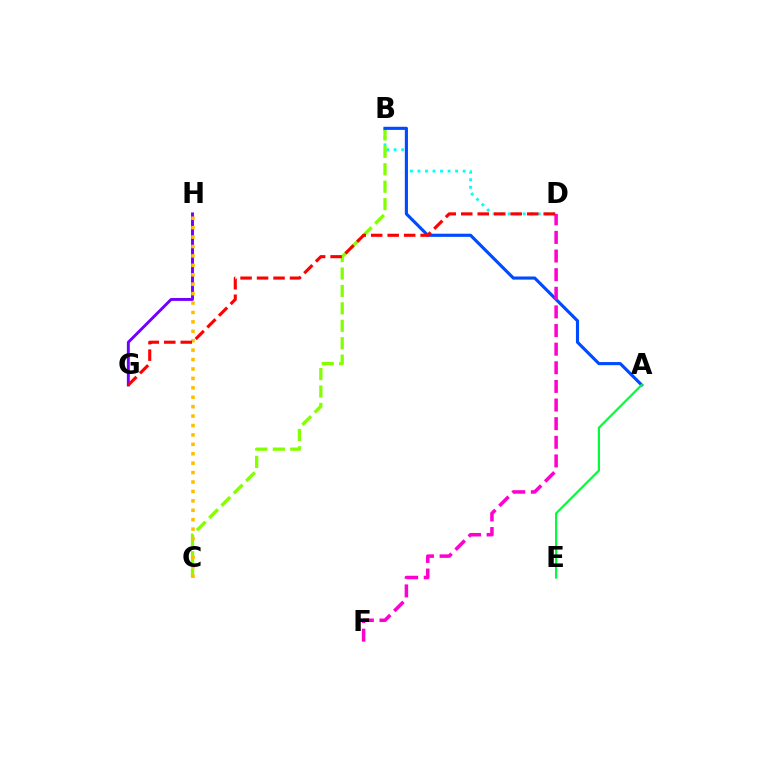{('B', 'D'): [{'color': '#00fff6', 'line_style': 'dotted', 'thickness': 2.05}], ('B', 'C'): [{'color': '#84ff00', 'line_style': 'dashed', 'thickness': 2.37}], ('G', 'H'): [{'color': '#7200ff', 'line_style': 'solid', 'thickness': 2.1}], ('A', 'B'): [{'color': '#004bff', 'line_style': 'solid', 'thickness': 2.25}], ('D', 'F'): [{'color': '#ff00cf', 'line_style': 'dashed', 'thickness': 2.53}], ('C', 'H'): [{'color': '#ffbd00', 'line_style': 'dotted', 'thickness': 2.56}], ('D', 'G'): [{'color': '#ff0000', 'line_style': 'dashed', 'thickness': 2.24}], ('A', 'E'): [{'color': '#00ff39', 'line_style': 'solid', 'thickness': 1.61}]}